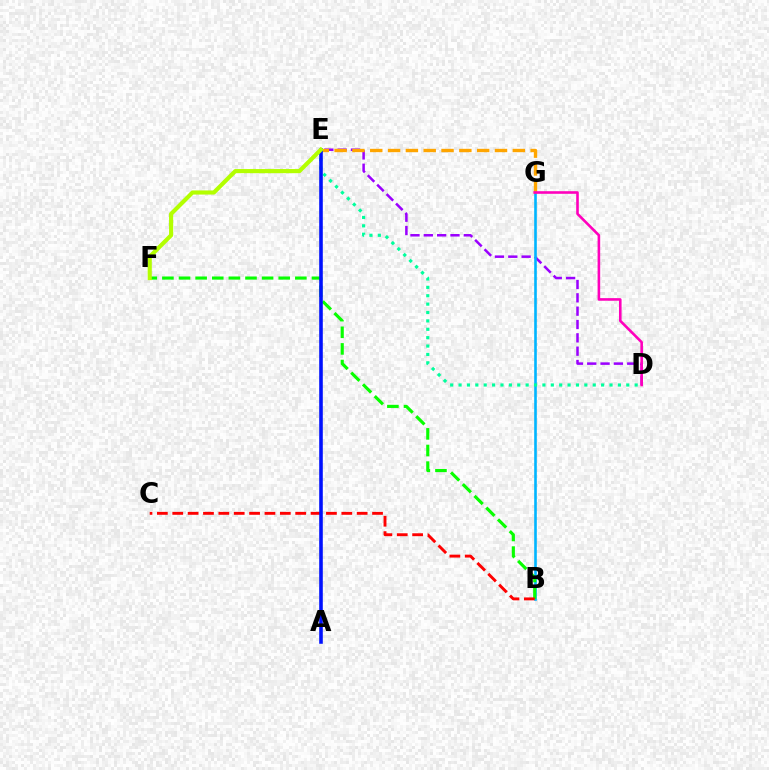{('D', 'E'): [{'color': '#9b00ff', 'line_style': 'dashed', 'thickness': 1.81}, {'color': '#00ff9d', 'line_style': 'dotted', 'thickness': 2.28}], ('B', 'G'): [{'color': '#00b5ff', 'line_style': 'solid', 'thickness': 1.89}], ('E', 'G'): [{'color': '#ffa500', 'line_style': 'dashed', 'thickness': 2.42}], ('D', 'G'): [{'color': '#ff00bd', 'line_style': 'solid', 'thickness': 1.87}], ('B', 'F'): [{'color': '#08ff00', 'line_style': 'dashed', 'thickness': 2.26}], ('B', 'C'): [{'color': '#ff0000', 'line_style': 'dashed', 'thickness': 2.09}], ('A', 'E'): [{'color': '#0010ff', 'line_style': 'solid', 'thickness': 2.58}], ('E', 'F'): [{'color': '#b3ff00', 'line_style': 'solid', 'thickness': 2.98}]}